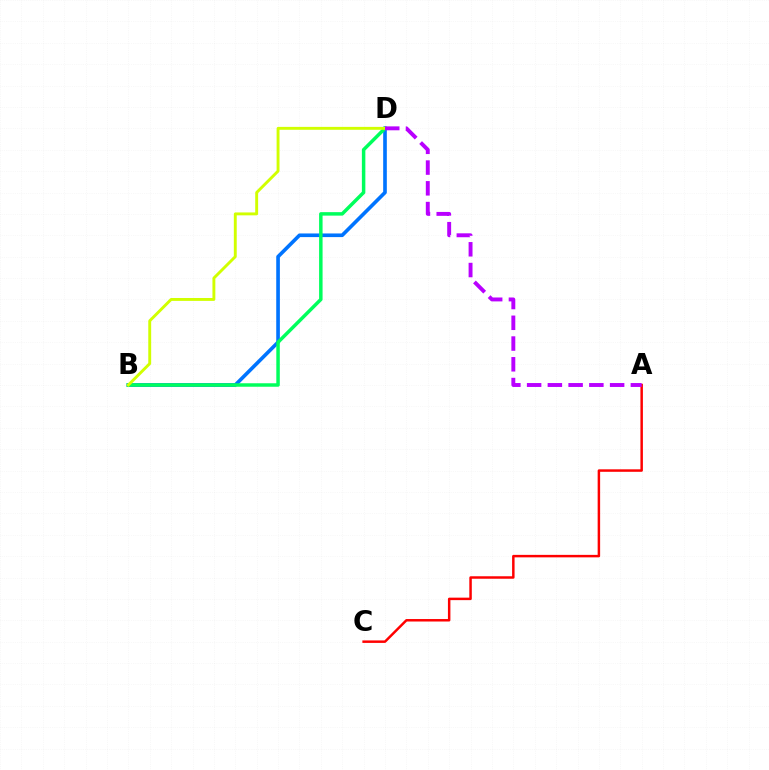{('B', 'D'): [{'color': '#0074ff', 'line_style': 'solid', 'thickness': 2.62}, {'color': '#00ff5c', 'line_style': 'solid', 'thickness': 2.51}, {'color': '#d1ff00', 'line_style': 'solid', 'thickness': 2.09}], ('A', 'C'): [{'color': '#ff0000', 'line_style': 'solid', 'thickness': 1.79}], ('A', 'D'): [{'color': '#b900ff', 'line_style': 'dashed', 'thickness': 2.82}]}